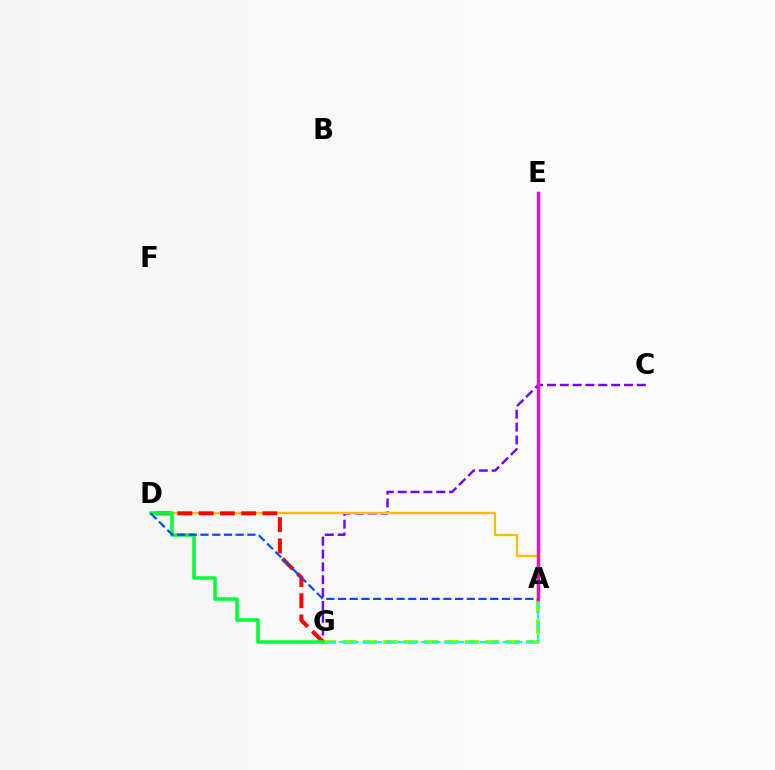{('C', 'G'): [{'color': '#7200ff', 'line_style': 'dashed', 'thickness': 1.75}], ('A', 'D'): [{'color': '#ffbd00', 'line_style': 'solid', 'thickness': 1.64}, {'color': '#004bff', 'line_style': 'dashed', 'thickness': 1.59}], ('A', 'G'): [{'color': '#84ff00', 'line_style': 'dashed', 'thickness': 2.77}, {'color': '#00fff6', 'line_style': 'dashed', 'thickness': 1.59}], ('D', 'G'): [{'color': '#ff0000', 'line_style': 'dashed', 'thickness': 2.89}, {'color': '#00ff39', 'line_style': 'solid', 'thickness': 2.53}], ('A', 'E'): [{'color': '#ff00cf', 'line_style': 'solid', 'thickness': 2.48}]}